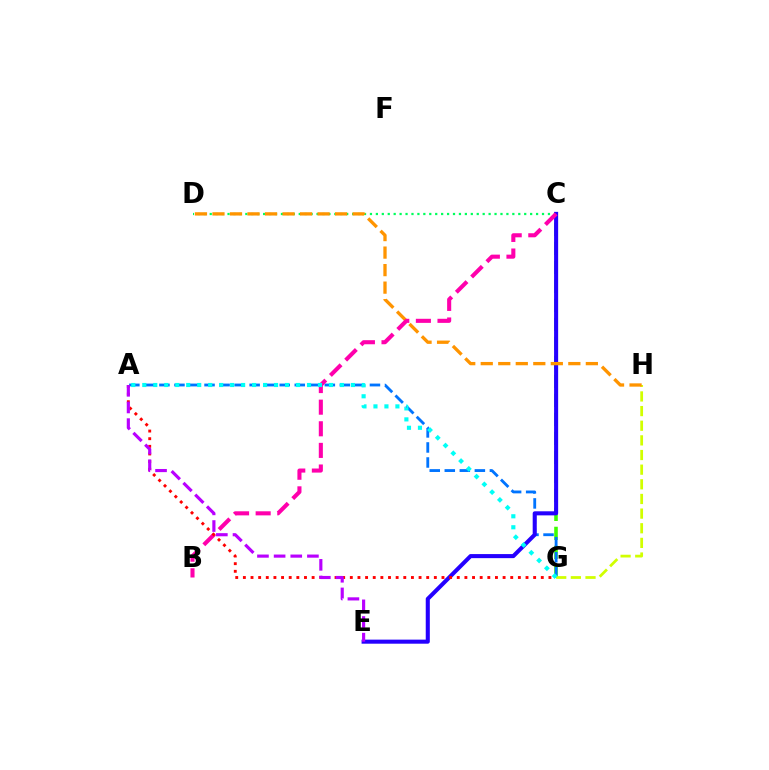{('C', 'G'): [{'color': '#3dff00', 'line_style': 'dashed', 'thickness': 2.58}], ('C', 'D'): [{'color': '#00ff5c', 'line_style': 'dotted', 'thickness': 1.61}], ('A', 'G'): [{'color': '#0074ff', 'line_style': 'dashed', 'thickness': 2.04}, {'color': '#ff0000', 'line_style': 'dotted', 'thickness': 2.08}, {'color': '#00fff6', 'line_style': 'dotted', 'thickness': 2.98}], ('G', 'H'): [{'color': '#d1ff00', 'line_style': 'dashed', 'thickness': 1.99}], ('C', 'E'): [{'color': '#2500ff', 'line_style': 'solid', 'thickness': 2.93}], ('D', 'H'): [{'color': '#ff9400', 'line_style': 'dashed', 'thickness': 2.38}], ('B', 'C'): [{'color': '#ff00ac', 'line_style': 'dashed', 'thickness': 2.94}], ('A', 'E'): [{'color': '#b900ff', 'line_style': 'dashed', 'thickness': 2.26}]}